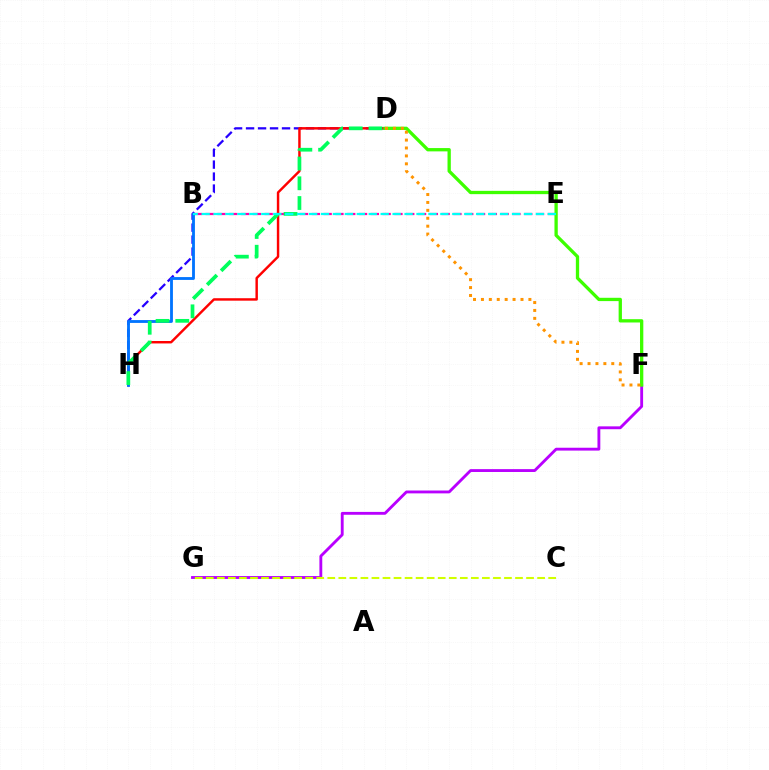{('B', 'E'): [{'color': '#ff00ac', 'line_style': 'dashed', 'thickness': 1.6}, {'color': '#00fff6', 'line_style': 'dashed', 'thickness': 1.62}], ('D', 'H'): [{'color': '#2500ff', 'line_style': 'dashed', 'thickness': 1.63}, {'color': '#ff0000', 'line_style': 'solid', 'thickness': 1.76}, {'color': '#00ff5c', 'line_style': 'dashed', 'thickness': 2.68}], ('B', 'H'): [{'color': '#0074ff', 'line_style': 'solid', 'thickness': 2.04}], ('F', 'G'): [{'color': '#b900ff', 'line_style': 'solid', 'thickness': 2.06}], ('D', 'F'): [{'color': '#3dff00', 'line_style': 'solid', 'thickness': 2.38}, {'color': '#ff9400', 'line_style': 'dotted', 'thickness': 2.15}], ('C', 'G'): [{'color': '#d1ff00', 'line_style': 'dashed', 'thickness': 1.5}]}